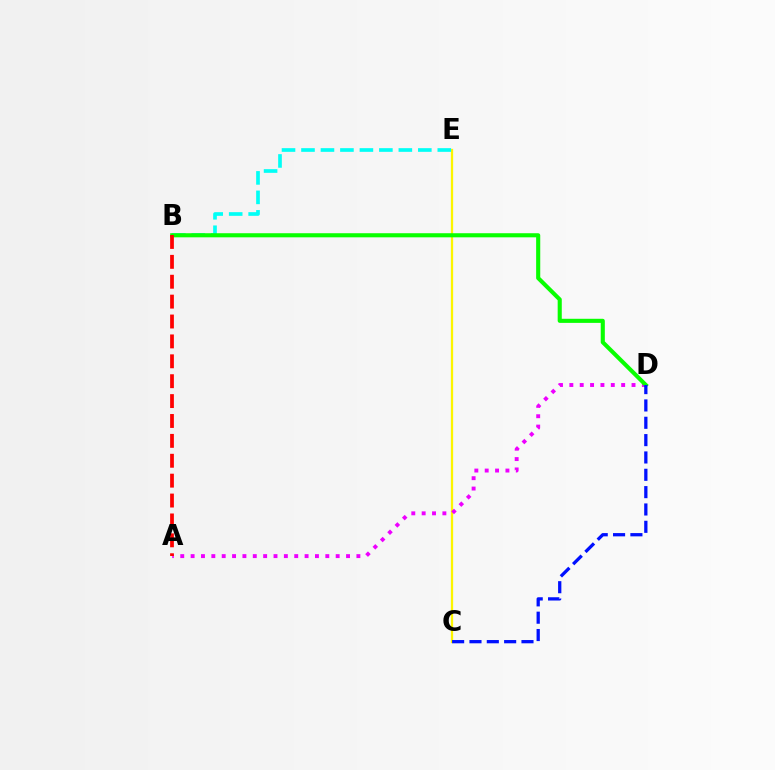{('C', 'E'): [{'color': '#fcf500', 'line_style': 'solid', 'thickness': 1.64}], ('A', 'D'): [{'color': '#ee00ff', 'line_style': 'dotted', 'thickness': 2.82}], ('B', 'E'): [{'color': '#00fff6', 'line_style': 'dashed', 'thickness': 2.65}], ('B', 'D'): [{'color': '#08ff00', 'line_style': 'solid', 'thickness': 2.95}], ('A', 'B'): [{'color': '#ff0000', 'line_style': 'dashed', 'thickness': 2.7}], ('C', 'D'): [{'color': '#0010ff', 'line_style': 'dashed', 'thickness': 2.36}]}